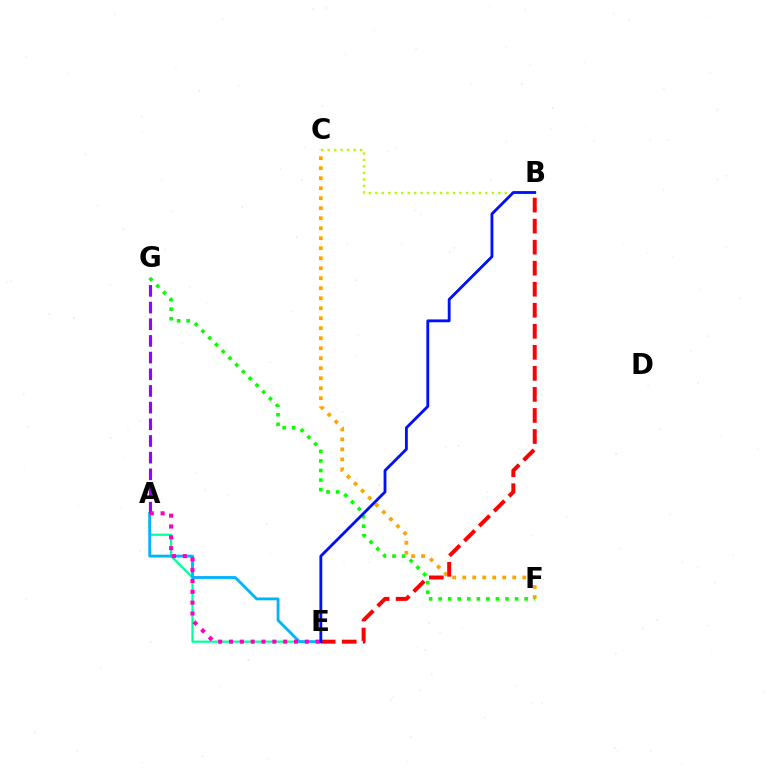{('A', 'E'): [{'color': '#00ff9d', 'line_style': 'solid', 'thickness': 1.6}, {'color': '#00b5ff', 'line_style': 'solid', 'thickness': 2.05}, {'color': '#ff00bd', 'line_style': 'dotted', 'thickness': 2.94}], ('B', 'C'): [{'color': '#b3ff00', 'line_style': 'dotted', 'thickness': 1.76}], ('A', 'G'): [{'color': '#9b00ff', 'line_style': 'dashed', 'thickness': 2.27}], ('C', 'F'): [{'color': '#ffa500', 'line_style': 'dotted', 'thickness': 2.72}], ('B', 'E'): [{'color': '#ff0000', 'line_style': 'dashed', 'thickness': 2.86}, {'color': '#0010ff', 'line_style': 'solid', 'thickness': 2.04}], ('F', 'G'): [{'color': '#08ff00', 'line_style': 'dotted', 'thickness': 2.6}]}